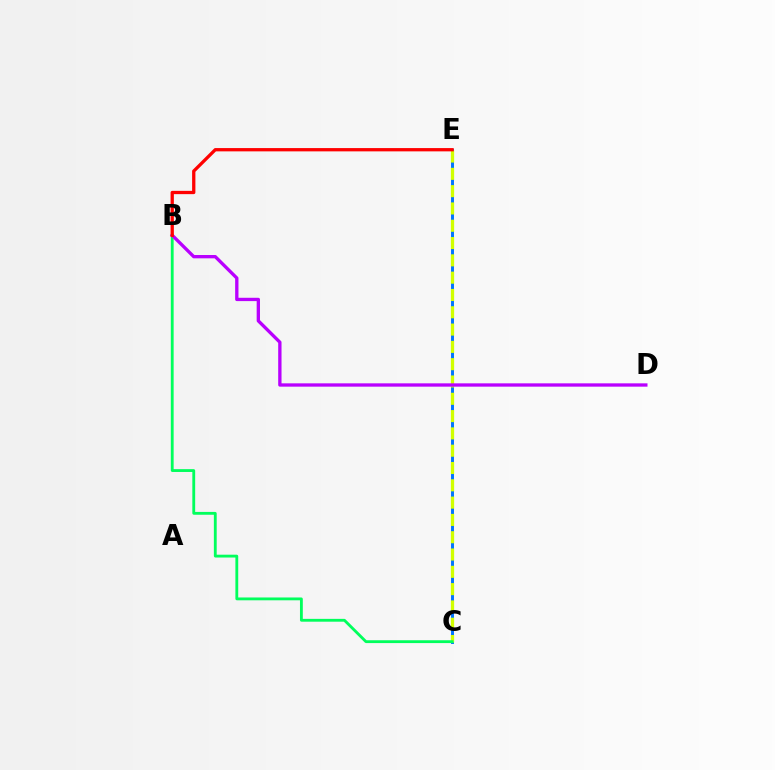{('C', 'E'): [{'color': '#0074ff', 'line_style': 'solid', 'thickness': 2.12}, {'color': '#d1ff00', 'line_style': 'dashed', 'thickness': 2.35}], ('B', 'C'): [{'color': '#00ff5c', 'line_style': 'solid', 'thickness': 2.04}], ('B', 'D'): [{'color': '#b900ff', 'line_style': 'solid', 'thickness': 2.39}], ('B', 'E'): [{'color': '#ff0000', 'line_style': 'solid', 'thickness': 2.36}]}